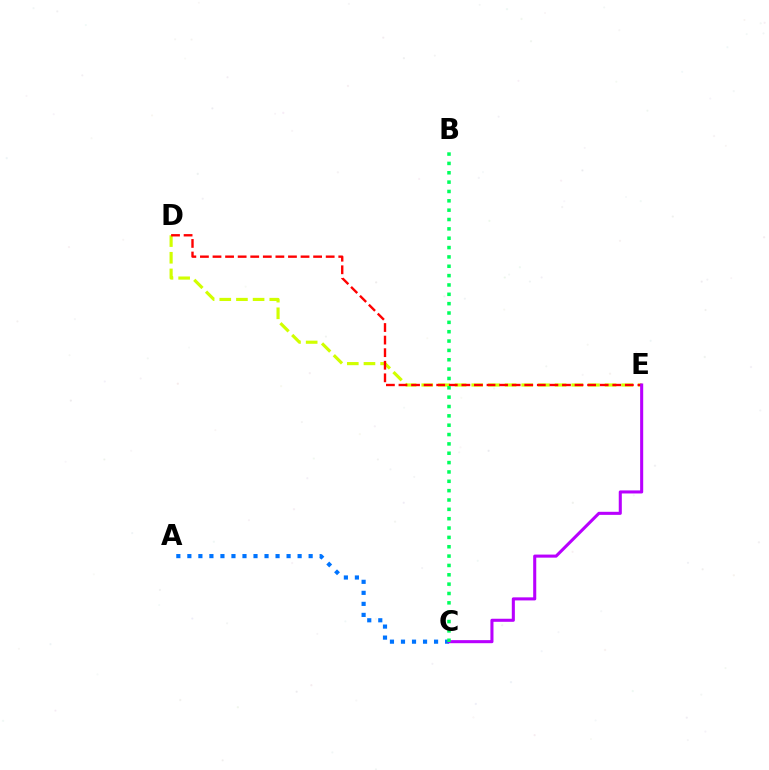{('A', 'C'): [{'color': '#0074ff', 'line_style': 'dotted', 'thickness': 3.0}], ('D', 'E'): [{'color': '#d1ff00', 'line_style': 'dashed', 'thickness': 2.26}, {'color': '#ff0000', 'line_style': 'dashed', 'thickness': 1.71}], ('C', 'E'): [{'color': '#b900ff', 'line_style': 'solid', 'thickness': 2.21}], ('B', 'C'): [{'color': '#00ff5c', 'line_style': 'dotted', 'thickness': 2.54}]}